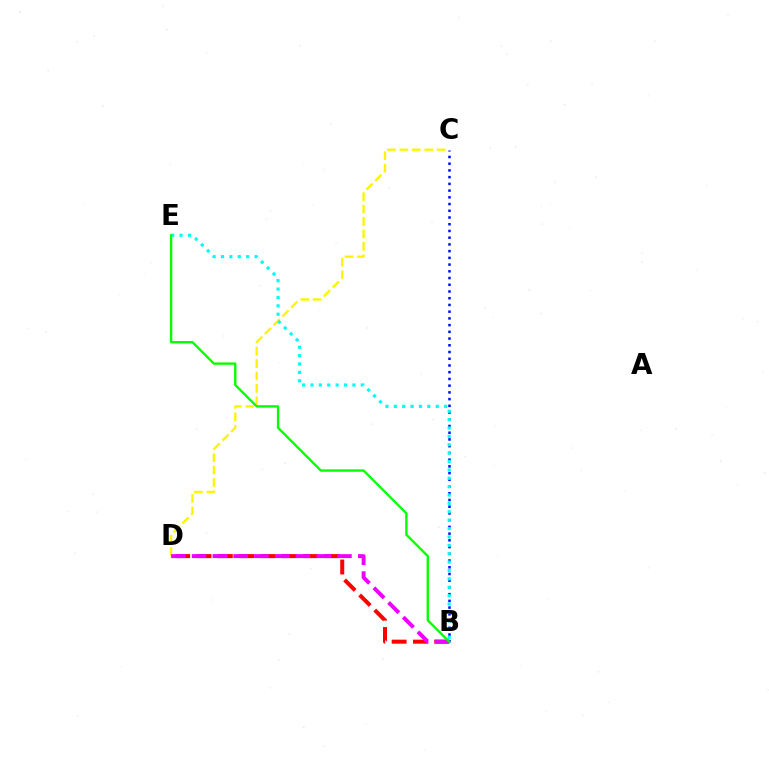{('B', 'C'): [{'color': '#0010ff', 'line_style': 'dotted', 'thickness': 1.83}], ('C', 'D'): [{'color': '#fcf500', 'line_style': 'dashed', 'thickness': 1.69}], ('B', 'E'): [{'color': '#00fff6', 'line_style': 'dotted', 'thickness': 2.28}, {'color': '#08ff00', 'line_style': 'solid', 'thickness': 1.71}], ('B', 'D'): [{'color': '#ff0000', 'line_style': 'dashed', 'thickness': 2.89}, {'color': '#ee00ff', 'line_style': 'dashed', 'thickness': 2.82}]}